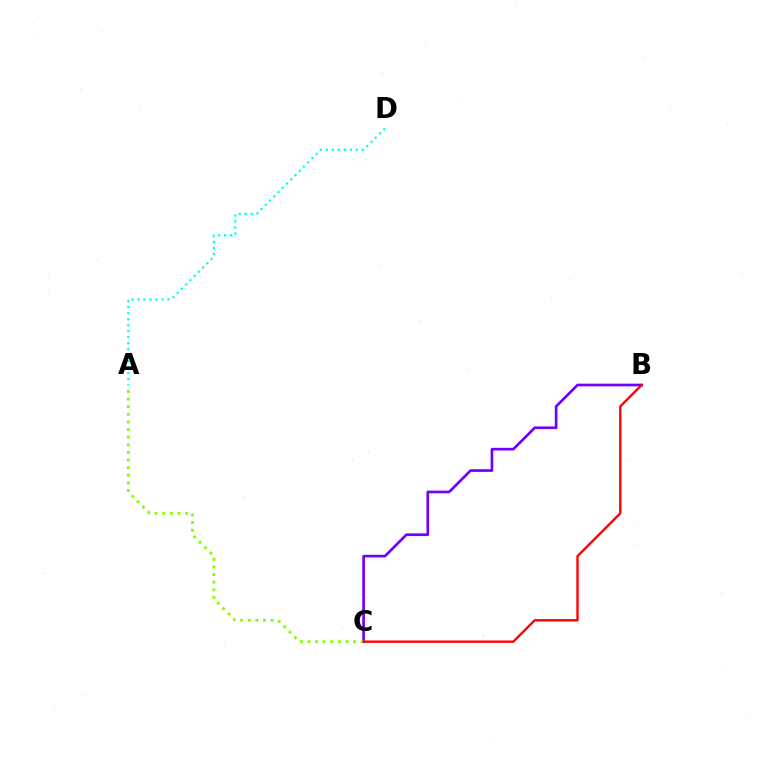{('B', 'C'): [{'color': '#7200ff', 'line_style': 'solid', 'thickness': 1.93}, {'color': '#ff0000', 'line_style': 'solid', 'thickness': 1.7}], ('A', 'C'): [{'color': '#84ff00', 'line_style': 'dotted', 'thickness': 2.07}], ('A', 'D'): [{'color': '#00fff6', 'line_style': 'dotted', 'thickness': 1.63}]}